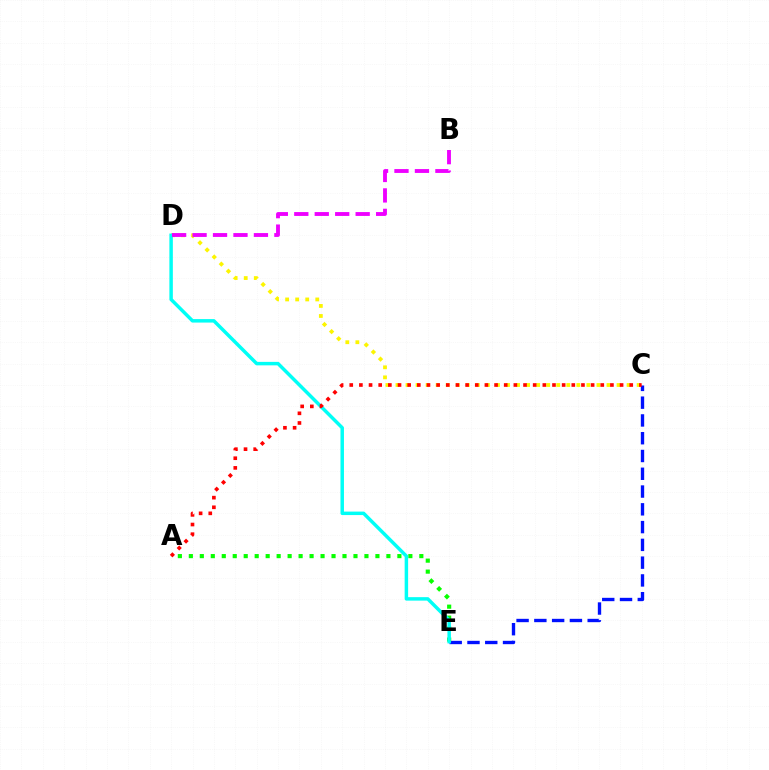{('C', 'E'): [{'color': '#0010ff', 'line_style': 'dashed', 'thickness': 2.41}], ('C', 'D'): [{'color': '#fcf500', 'line_style': 'dotted', 'thickness': 2.73}], ('A', 'E'): [{'color': '#08ff00', 'line_style': 'dotted', 'thickness': 2.98}], ('D', 'E'): [{'color': '#00fff6', 'line_style': 'solid', 'thickness': 2.5}], ('B', 'D'): [{'color': '#ee00ff', 'line_style': 'dashed', 'thickness': 2.78}], ('A', 'C'): [{'color': '#ff0000', 'line_style': 'dotted', 'thickness': 2.62}]}